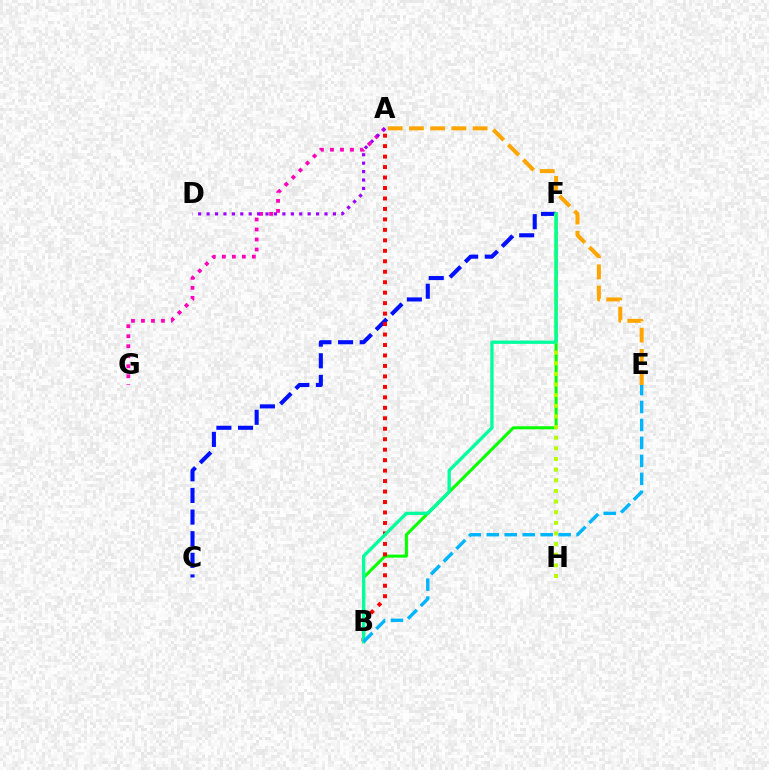{('C', 'F'): [{'color': '#0010ff', 'line_style': 'dashed', 'thickness': 2.94}], ('A', 'E'): [{'color': '#ffa500', 'line_style': 'dashed', 'thickness': 2.88}], ('B', 'F'): [{'color': '#08ff00', 'line_style': 'solid', 'thickness': 2.19}, {'color': '#00ff9d', 'line_style': 'solid', 'thickness': 2.39}], ('F', 'H'): [{'color': '#b3ff00', 'line_style': 'dotted', 'thickness': 2.89}], ('A', 'B'): [{'color': '#ff0000', 'line_style': 'dotted', 'thickness': 2.84}], ('A', 'G'): [{'color': '#ff00bd', 'line_style': 'dotted', 'thickness': 2.72}], ('A', 'D'): [{'color': '#9b00ff', 'line_style': 'dotted', 'thickness': 2.29}], ('B', 'E'): [{'color': '#00b5ff', 'line_style': 'dashed', 'thickness': 2.44}]}